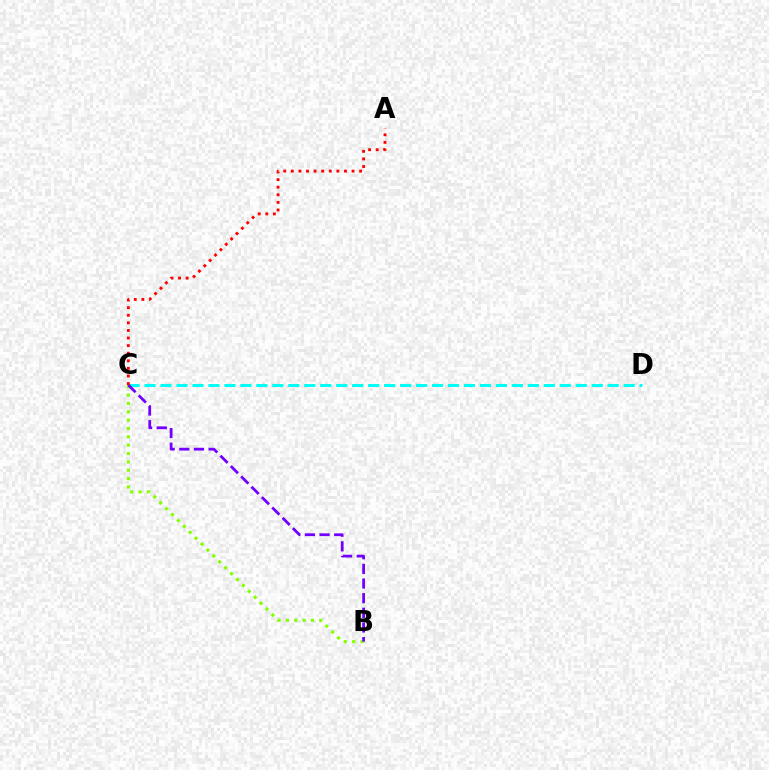{('B', 'C'): [{'color': '#84ff00', 'line_style': 'dotted', 'thickness': 2.27}, {'color': '#7200ff', 'line_style': 'dashed', 'thickness': 1.99}], ('C', 'D'): [{'color': '#00fff6', 'line_style': 'dashed', 'thickness': 2.17}], ('A', 'C'): [{'color': '#ff0000', 'line_style': 'dotted', 'thickness': 2.06}]}